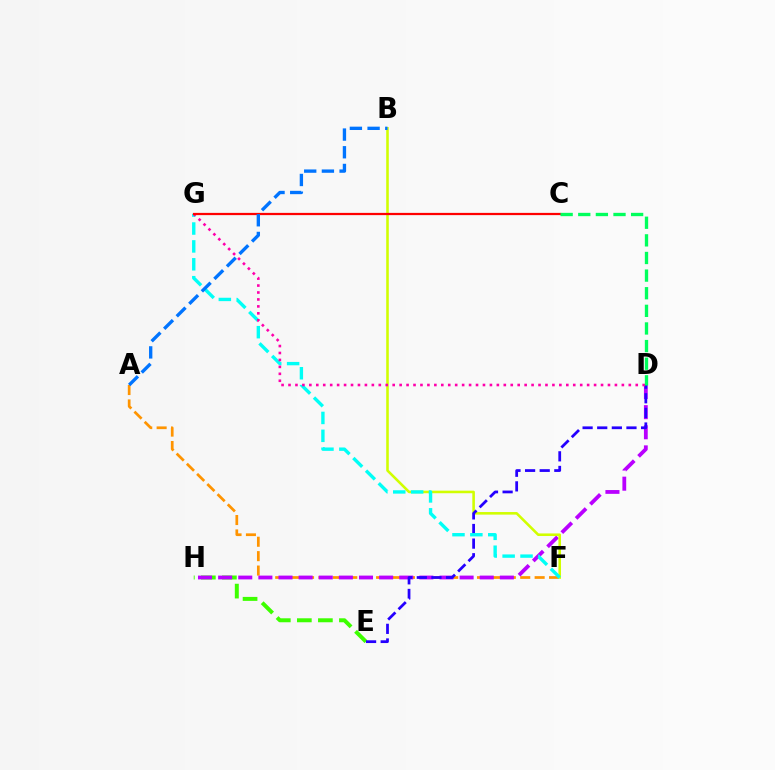{('E', 'H'): [{'color': '#3dff00', 'line_style': 'dashed', 'thickness': 2.86}], ('A', 'F'): [{'color': '#ff9400', 'line_style': 'dashed', 'thickness': 1.96}], ('D', 'H'): [{'color': '#b900ff', 'line_style': 'dashed', 'thickness': 2.73}], ('B', 'F'): [{'color': '#d1ff00', 'line_style': 'solid', 'thickness': 1.86}], ('D', 'E'): [{'color': '#2500ff', 'line_style': 'dashed', 'thickness': 1.99}], ('F', 'G'): [{'color': '#00fff6', 'line_style': 'dashed', 'thickness': 2.43}], ('D', 'G'): [{'color': '#ff00ac', 'line_style': 'dotted', 'thickness': 1.89}], ('C', 'G'): [{'color': '#ff0000', 'line_style': 'solid', 'thickness': 1.61}], ('C', 'D'): [{'color': '#00ff5c', 'line_style': 'dashed', 'thickness': 2.39}], ('A', 'B'): [{'color': '#0074ff', 'line_style': 'dashed', 'thickness': 2.4}]}